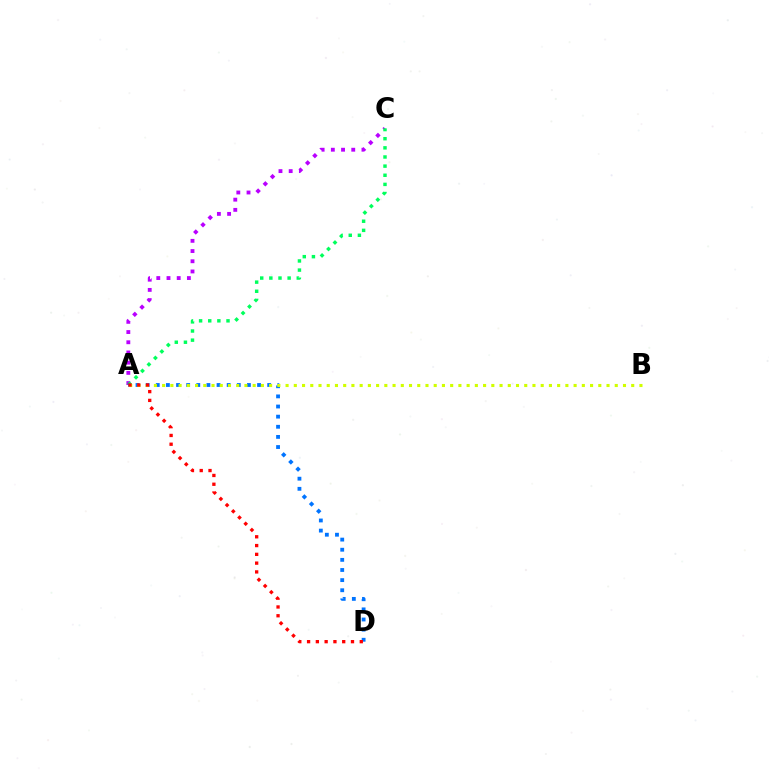{('A', 'C'): [{'color': '#b900ff', 'line_style': 'dotted', 'thickness': 2.77}, {'color': '#00ff5c', 'line_style': 'dotted', 'thickness': 2.48}], ('A', 'D'): [{'color': '#0074ff', 'line_style': 'dotted', 'thickness': 2.75}, {'color': '#ff0000', 'line_style': 'dotted', 'thickness': 2.39}], ('A', 'B'): [{'color': '#d1ff00', 'line_style': 'dotted', 'thickness': 2.24}]}